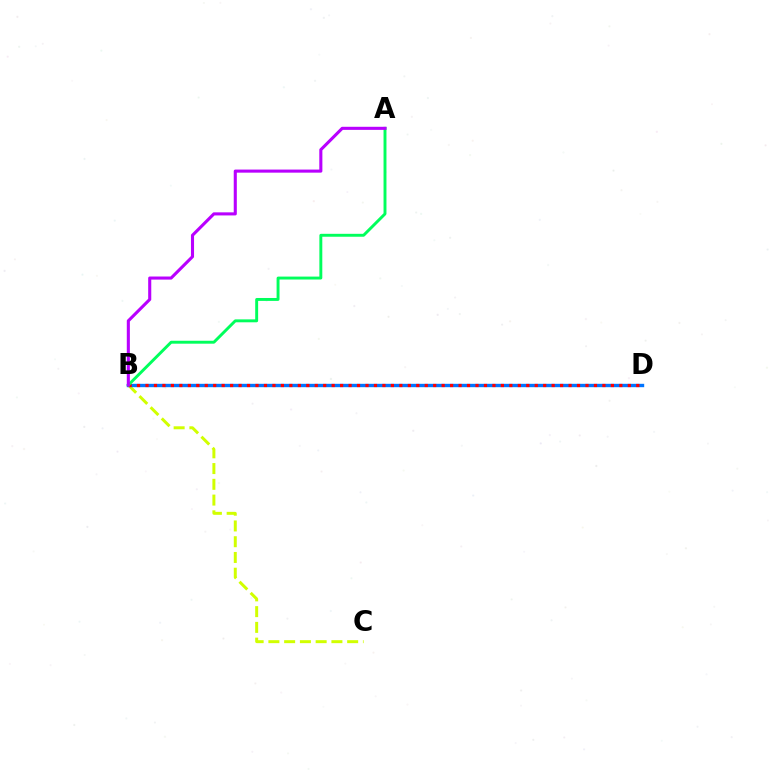{('B', 'C'): [{'color': '#d1ff00', 'line_style': 'dashed', 'thickness': 2.14}], ('B', 'D'): [{'color': '#0074ff', 'line_style': 'solid', 'thickness': 2.43}, {'color': '#ff0000', 'line_style': 'dotted', 'thickness': 2.3}], ('A', 'B'): [{'color': '#00ff5c', 'line_style': 'solid', 'thickness': 2.11}, {'color': '#b900ff', 'line_style': 'solid', 'thickness': 2.22}]}